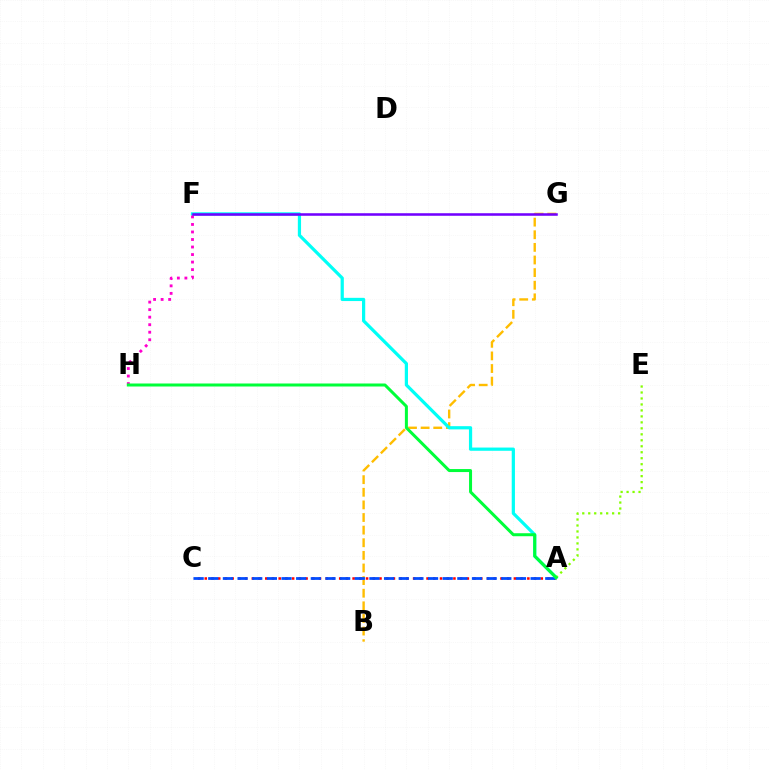{('A', 'C'): [{'color': '#ff0000', 'line_style': 'dotted', 'thickness': 1.83}, {'color': '#004bff', 'line_style': 'dashed', 'thickness': 1.99}], ('B', 'G'): [{'color': '#ffbd00', 'line_style': 'dashed', 'thickness': 1.71}], ('A', 'F'): [{'color': '#00fff6', 'line_style': 'solid', 'thickness': 2.32}], ('F', 'H'): [{'color': '#ff00cf', 'line_style': 'dotted', 'thickness': 2.05}], ('A', 'E'): [{'color': '#84ff00', 'line_style': 'dotted', 'thickness': 1.62}], ('A', 'H'): [{'color': '#00ff39', 'line_style': 'solid', 'thickness': 2.17}], ('F', 'G'): [{'color': '#7200ff', 'line_style': 'solid', 'thickness': 1.83}]}